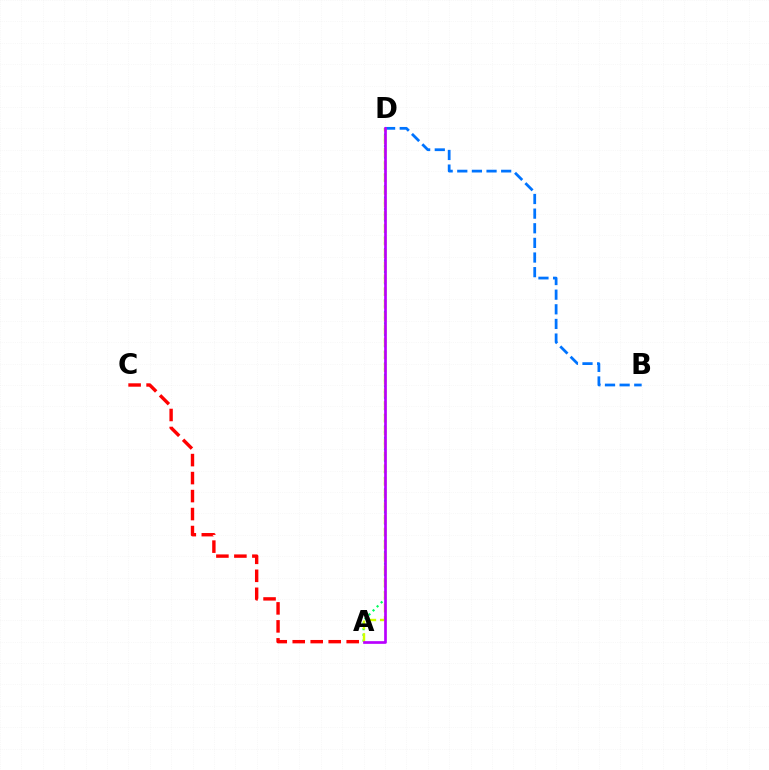{('A', 'D'): [{'color': '#00ff5c', 'line_style': 'dotted', 'thickness': 1.55}, {'color': '#d1ff00', 'line_style': 'dashed', 'thickness': 1.72}, {'color': '#b900ff', 'line_style': 'solid', 'thickness': 1.93}], ('B', 'D'): [{'color': '#0074ff', 'line_style': 'dashed', 'thickness': 1.99}], ('A', 'C'): [{'color': '#ff0000', 'line_style': 'dashed', 'thickness': 2.44}]}